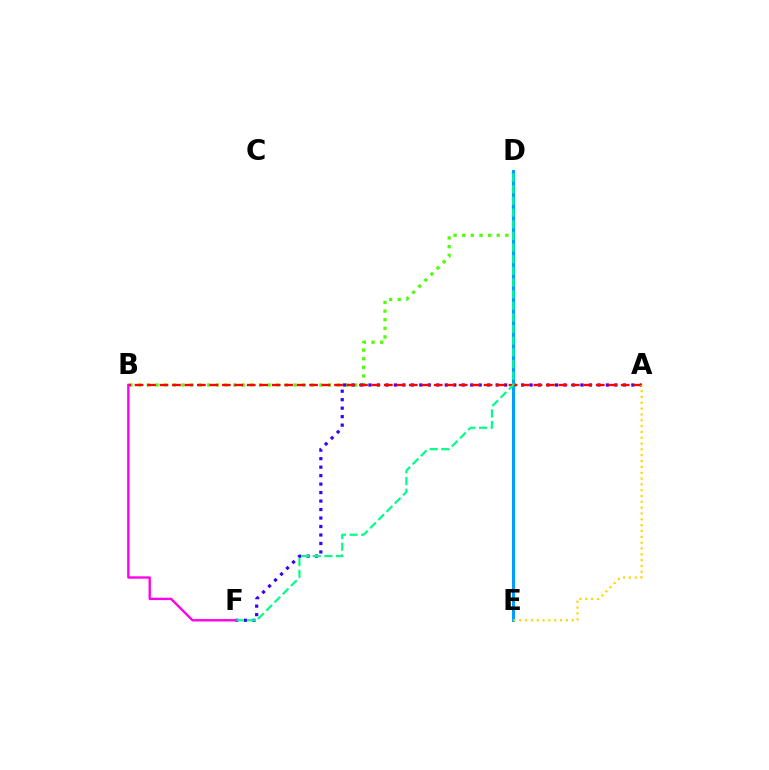{('B', 'D'): [{'color': '#4fff00', 'line_style': 'dotted', 'thickness': 2.34}], ('A', 'F'): [{'color': '#3700ff', 'line_style': 'dotted', 'thickness': 2.3}], ('D', 'E'): [{'color': '#009eff', 'line_style': 'solid', 'thickness': 2.14}], ('A', 'B'): [{'color': '#ff0000', 'line_style': 'dashed', 'thickness': 1.69}], ('D', 'F'): [{'color': '#00ff86', 'line_style': 'dashed', 'thickness': 1.58}], ('A', 'E'): [{'color': '#ffd500', 'line_style': 'dotted', 'thickness': 1.58}], ('B', 'F'): [{'color': '#ff00ed', 'line_style': 'solid', 'thickness': 1.7}]}